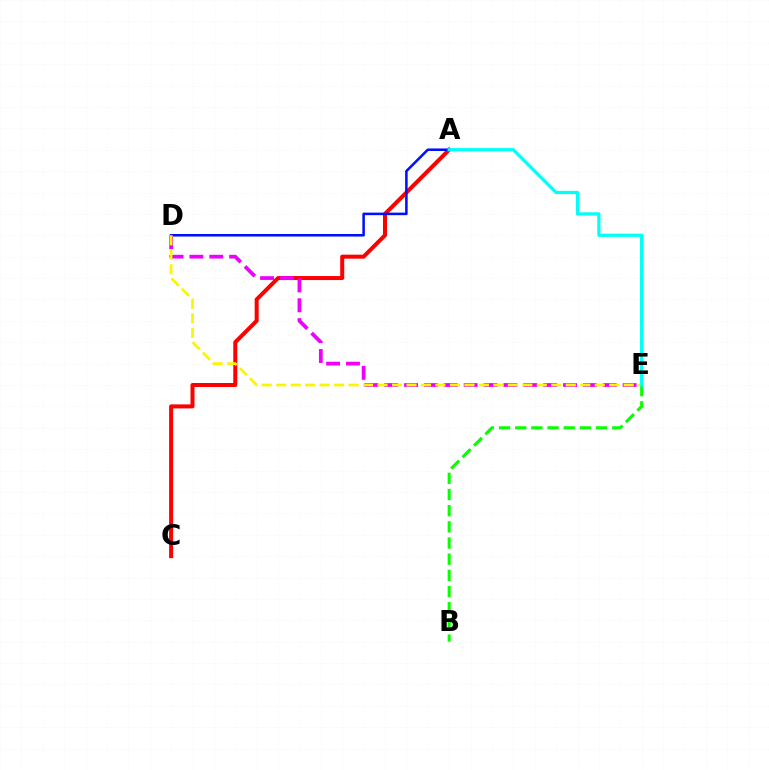{('A', 'C'): [{'color': '#ff0000', 'line_style': 'solid', 'thickness': 2.89}], ('A', 'D'): [{'color': '#0010ff', 'line_style': 'solid', 'thickness': 1.83}], ('D', 'E'): [{'color': '#ee00ff', 'line_style': 'dashed', 'thickness': 2.7}, {'color': '#fcf500', 'line_style': 'dashed', 'thickness': 1.97}], ('B', 'E'): [{'color': '#08ff00', 'line_style': 'dashed', 'thickness': 2.2}], ('A', 'E'): [{'color': '#00fff6', 'line_style': 'solid', 'thickness': 2.33}]}